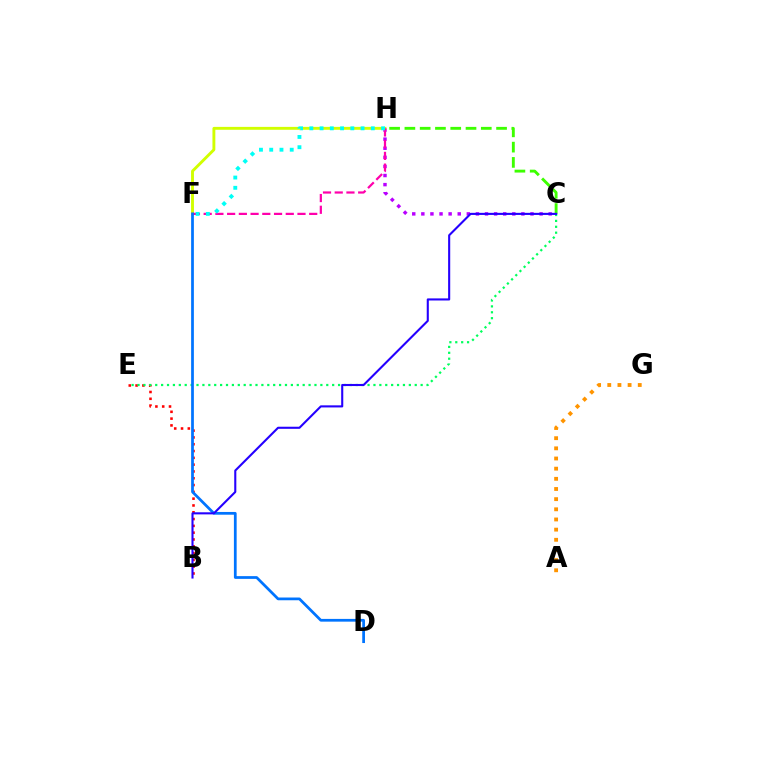{('B', 'E'): [{'color': '#ff0000', 'line_style': 'dotted', 'thickness': 1.85}], ('A', 'G'): [{'color': '#ff9400', 'line_style': 'dotted', 'thickness': 2.76}], ('C', 'H'): [{'color': '#b900ff', 'line_style': 'dotted', 'thickness': 2.47}, {'color': '#3dff00', 'line_style': 'dashed', 'thickness': 2.08}], ('F', 'H'): [{'color': '#d1ff00', 'line_style': 'solid', 'thickness': 2.08}, {'color': '#ff00ac', 'line_style': 'dashed', 'thickness': 1.59}, {'color': '#00fff6', 'line_style': 'dotted', 'thickness': 2.78}], ('C', 'E'): [{'color': '#00ff5c', 'line_style': 'dotted', 'thickness': 1.6}], ('D', 'F'): [{'color': '#0074ff', 'line_style': 'solid', 'thickness': 1.98}], ('B', 'C'): [{'color': '#2500ff', 'line_style': 'solid', 'thickness': 1.51}]}